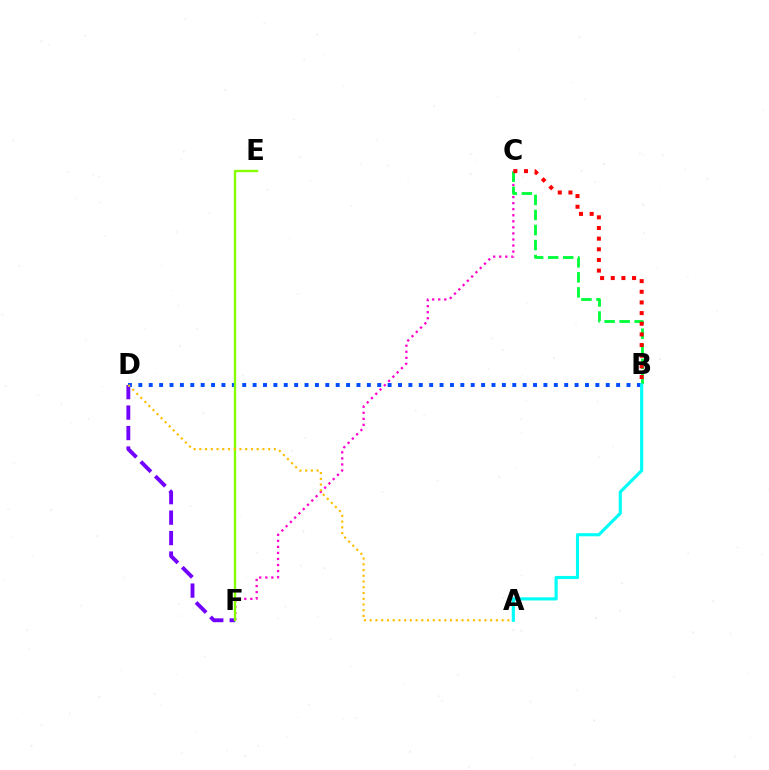{('C', 'F'): [{'color': '#ff00cf', 'line_style': 'dotted', 'thickness': 1.65}], ('B', 'C'): [{'color': '#00ff39', 'line_style': 'dashed', 'thickness': 2.04}, {'color': '#ff0000', 'line_style': 'dotted', 'thickness': 2.9}], ('D', 'F'): [{'color': '#7200ff', 'line_style': 'dashed', 'thickness': 2.78}], ('B', 'D'): [{'color': '#004bff', 'line_style': 'dotted', 'thickness': 2.82}], ('E', 'F'): [{'color': '#84ff00', 'line_style': 'solid', 'thickness': 1.69}], ('A', 'D'): [{'color': '#ffbd00', 'line_style': 'dotted', 'thickness': 1.56}], ('A', 'B'): [{'color': '#00fff6', 'line_style': 'solid', 'thickness': 2.26}]}